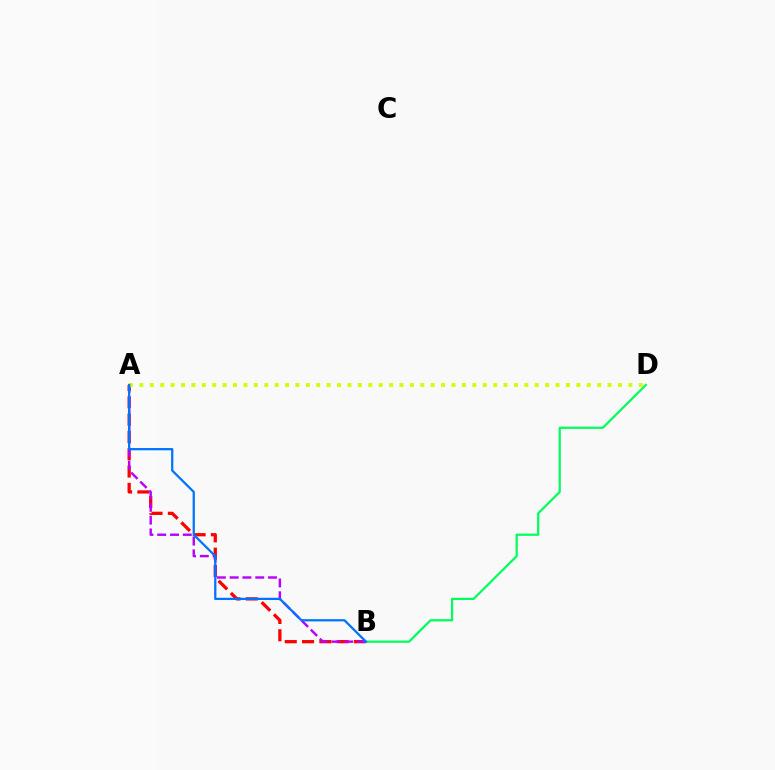{('A', 'B'): [{'color': '#ff0000', 'line_style': 'dashed', 'thickness': 2.35}, {'color': '#b900ff', 'line_style': 'dashed', 'thickness': 1.74}, {'color': '#0074ff', 'line_style': 'solid', 'thickness': 1.63}], ('B', 'D'): [{'color': '#00ff5c', 'line_style': 'solid', 'thickness': 1.61}], ('A', 'D'): [{'color': '#d1ff00', 'line_style': 'dotted', 'thickness': 2.83}]}